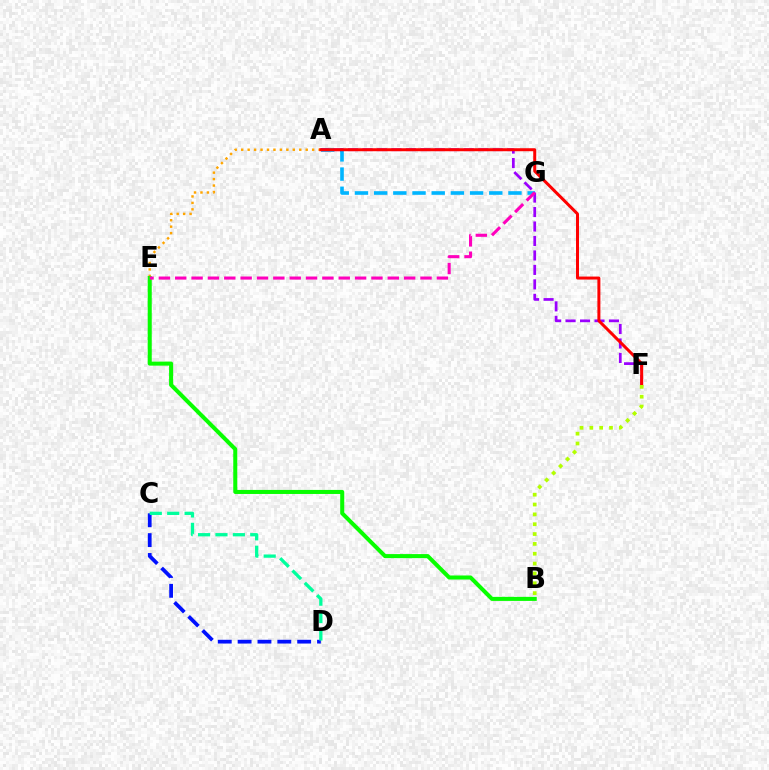{('A', 'G'): [{'color': '#00b5ff', 'line_style': 'dashed', 'thickness': 2.61}], ('C', 'D'): [{'color': '#0010ff', 'line_style': 'dashed', 'thickness': 2.7}, {'color': '#00ff9d', 'line_style': 'dashed', 'thickness': 2.36}], ('A', 'E'): [{'color': '#ffa500', 'line_style': 'dotted', 'thickness': 1.75}], ('A', 'F'): [{'color': '#9b00ff', 'line_style': 'dashed', 'thickness': 1.97}, {'color': '#ff0000', 'line_style': 'solid', 'thickness': 2.16}], ('B', 'E'): [{'color': '#08ff00', 'line_style': 'solid', 'thickness': 2.91}], ('E', 'G'): [{'color': '#ff00bd', 'line_style': 'dashed', 'thickness': 2.22}], ('B', 'F'): [{'color': '#b3ff00', 'line_style': 'dotted', 'thickness': 2.67}]}